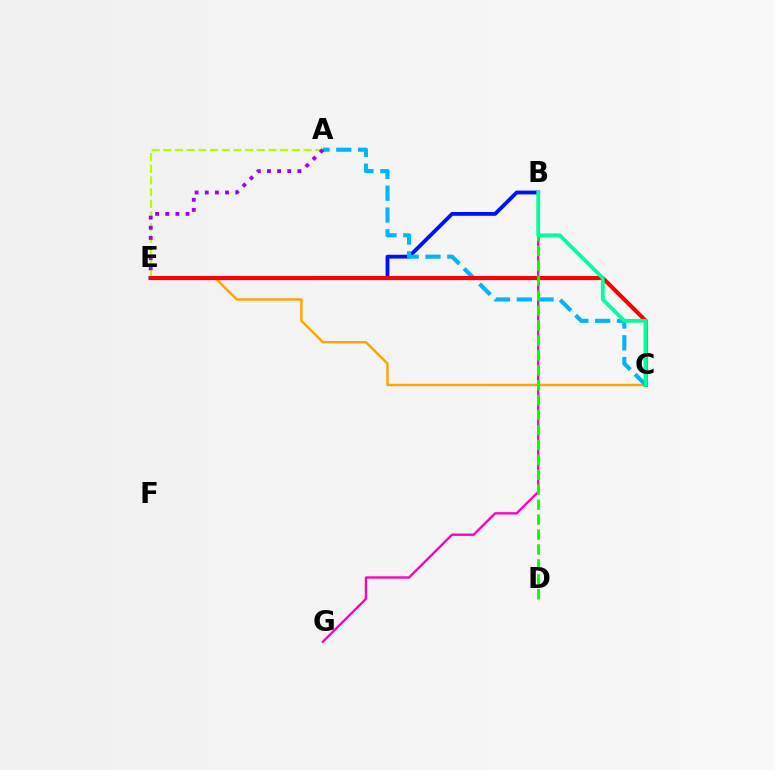{('B', 'E'): [{'color': '#0010ff', 'line_style': 'solid', 'thickness': 2.76}], ('A', 'E'): [{'color': '#b3ff00', 'line_style': 'dashed', 'thickness': 1.59}, {'color': '#9b00ff', 'line_style': 'dotted', 'thickness': 2.76}], ('B', 'G'): [{'color': '#ff00bd', 'line_style': 'solid', 'thickness': 1.7}], ('C', 'E'): [{'color': '#ffa500', 'line_style': 'solid', 'thickness': 1.76}, {'color': '#ff0000', 'line_style': 'solid', 'thickness': 2.93}], ('A', 'C'): [{'color': '#00b5ff', 'line_style': 'dashed', 'thickness': 2.96}], ('B', 'D'): [{'color': '#08ff00', 'line_style': 'dashed', 'thickness': 2.03}], ('B', 'C'): [{'color': '#00ff9d', 'line_style': 'solid', 'thickness': 2.7}]}